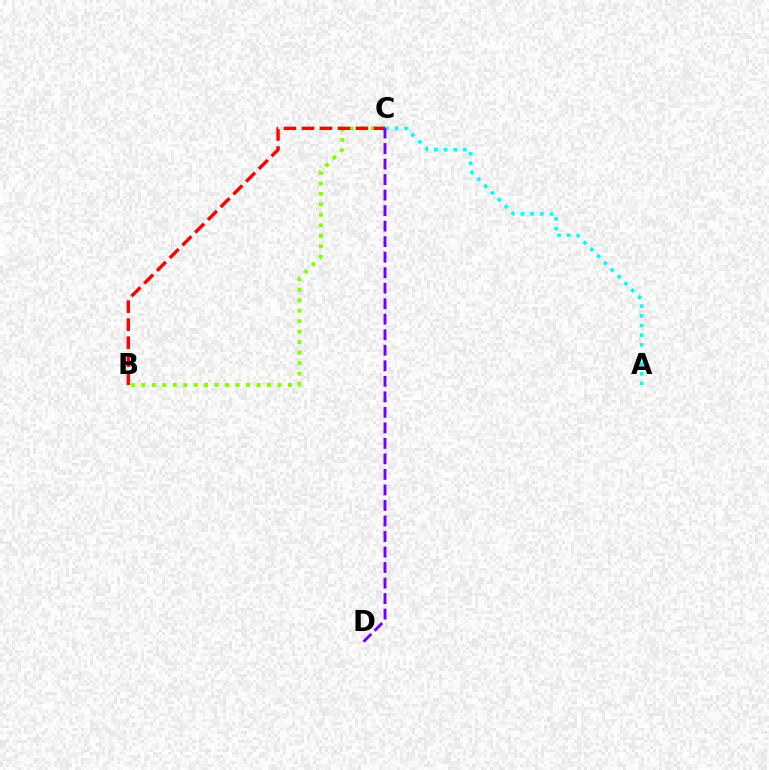{('B', 'C'): [{'color': '#84ff00', 'line_style': 'dotted', 'thickness': 2.85}, {'color': '#ff0000', 'line_style': 'dashed', 'thickness': 2.45}], ('A', 'C'): [{'color': '#00fff6', 'line_style': 'dotted', 'thickness': 2.63}], ('C', 'D'): [{'color': '#7200ff', 'line_style': 'dashed', 'thickness': 2.11}]}